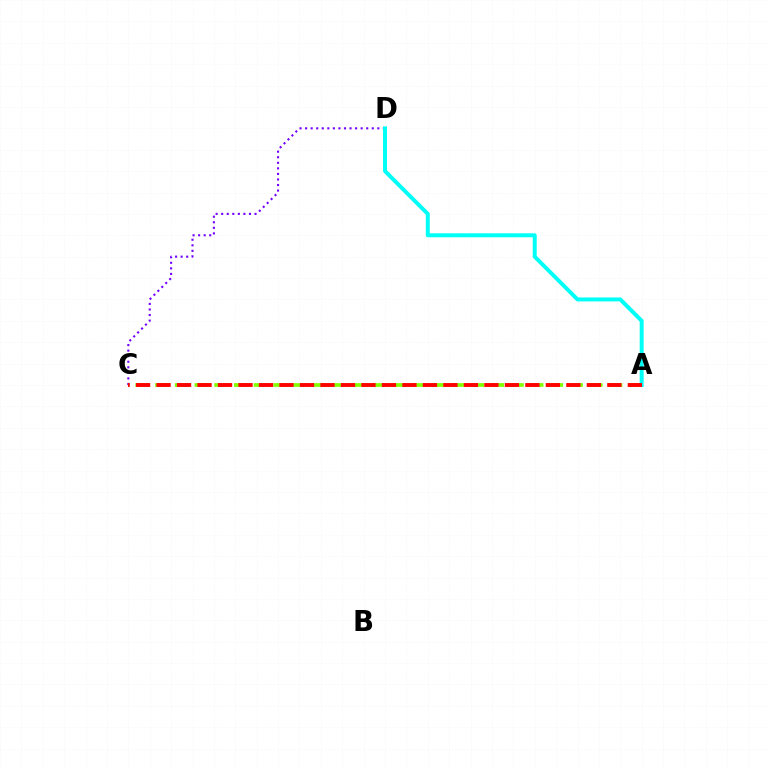{('A', 'C'): [{'color': '#84ff00', 'line_style': 'dashed', 'thickness': 2.68}, {'color': '#ff0000', 'line_style': 'dashed', 'thickness': 2.78}], ('C', 'D'): [{'color': '#7200ff', 'line_style': 'dotted', 'thickness': 1.51}], ('A', 'D'): [{'color': '#00fff6', 'line_style': 'solid', 'thickness': 2.85}]}